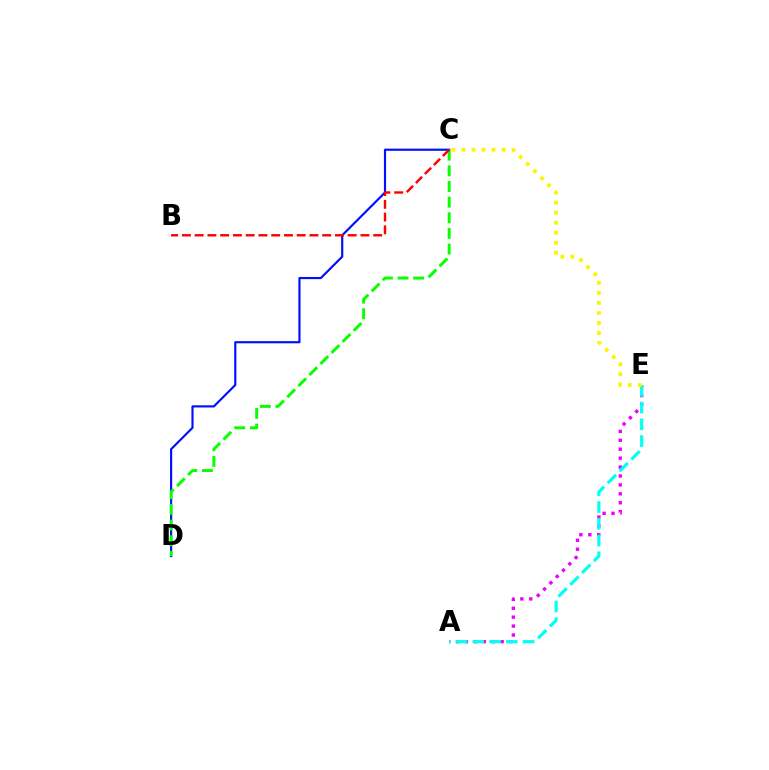{('A', 'E'): [{'color': '#ee00ff', 'line_style': 'dotted', 'thickness': 2.42}, {'color': '#00fff6', 'line_style': 'dashed', 'thickness': 2.27}], ('C', 'D'): [{'color': '#0010ff', 'line_style': 'solid', 'thickness': 1.56}, {'color': '#08ff00', 'line_style': 'dashed', 'thickness': 2.13}], ('C', 'E'): [{'color': '#fcf500', 'line_style': 'dotted', 'thickness': 2.73}], ('B', 'C'): [{'color': '#ff0000', 'line_style': 'dashed', 'thickness': 1.73}]}